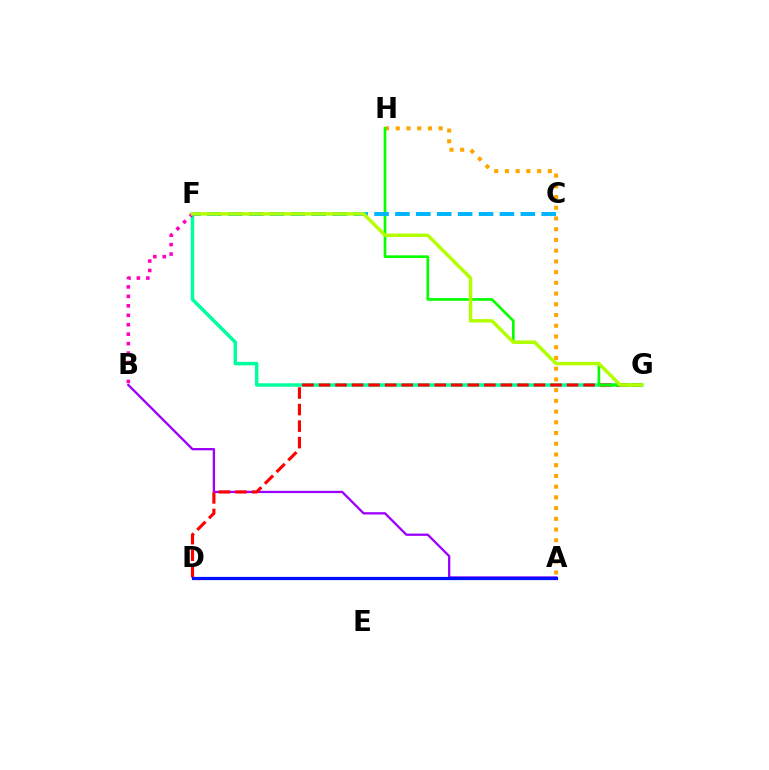{('F', 'G'): [{'color': '#00ff9d', 'line_style': 'solid', 'thickness': 2.49}, {'color': '#b3ff00', 'line_style': 'solid', 'thickness': 2.47}], ('A', 'B'): [{'color': '#9b00ff', 'line_style': 'solid', 'thickness': 1.65}], ('D', 'G'): [{'color': '#ff0000', 'line_style': 'dashed', 'thickness': 2.25}], ('A', 'H'): [{'color': '#ffa500', 'line_style': 'dotted', 'thickness': 2.91}], ('A', 'D'): [{'color': '#0010ff', 'line_style': 'solid', 'thickness': 2.31}], ('G', 'H'): [{'color': '#08ff00', 'line_style': 'solid', 'thickness': 1.92}], ('B', 'F'): [{'color': '#ff00bd', 'line_style': 'dotted', 'thickness': 2.57}], ('C', 'F'): [{'color': '#00b5ff', 'line_style': 'dashed', 'thickness': 2.84}]}